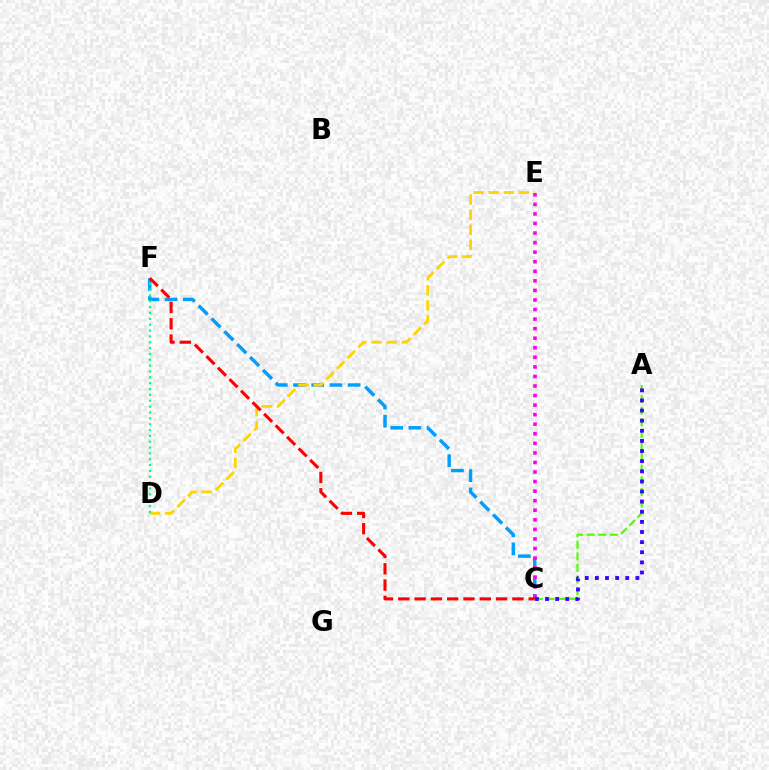{('A', 'C'): [{'color': '#4fff00', 'line_style': 'dashed', 'thickness': 1.58}, {'color': '#3700ff', 'line_style': 'dotted', 'thickness': 2.75}], ('C', 'F'): [{'color': '#009eff', 'line_style': 'dashed', 'thickness': 2.47}, {'color': '#ff0000', 'line_style': 'dashed', 'thickness': 2.21}], ('D', 'E'): [{'color': '#ffd500', 'line_style': 'dashed', 'thickness': 2.05}], ('C', 'E'): [{'color': '#ff00ed', 'line_style': 'dotted', 'thickness': 2.6}], ('D', 'F'): [{'color': '#00ff86', 'line_style': 'dotted', 'thickness': 1.59}]}